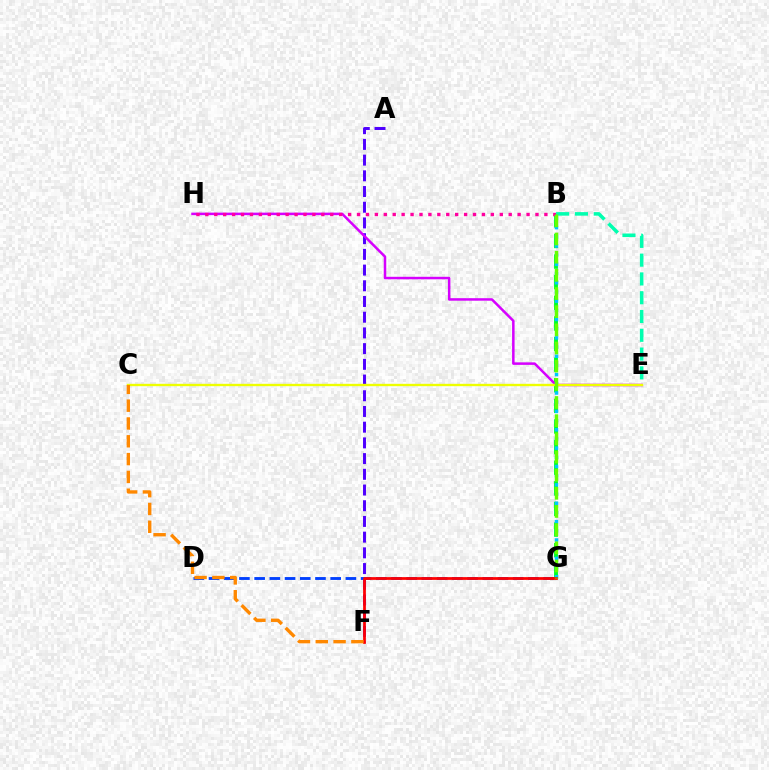{('A', 'F'): [{'color': '#4f00ff', 'line_style': 'dashed', 'thickness': 2.13}], ('B', 'G'): [{'color': '#00ff27', 'line_style': 'dashed', 'thickness': 2.8}, {'color': '#00c7ff', 'line_style': 'dotted', 'thickness': 2.5}, {'color': '#66ff00', 'line_style': 'dashed', 'thickness': 2.47}], ('E', 'H'): [{'color': '#d600ff', 'line_style': 'solid', 'thickness': 1.81}], ('B', 'H'): [{'color': '#ff00a0', 'line_style': 'dotted', 'thickness': 2.42}], ('D', 'G'): [{'color': '#003fff', 'line_style': 'dashed', 'thickness': 2.07}], ('F', 'G'): [{'color': '#ff0000', 'line_style': 'solid', 'thickness': 1.98}], ('C', 'E'): [{'color': '#eeff00', 'line_style': 'solid', 'thickness': 1.7}], ('B', 'E'): [{'color': '#00ffaf', 'line_style': 'dashed', 'thickness': 2.55}], ('C', 'F'): [{'color': '#ff8800', 'line_style': 'dashed', 'thickness': 2.42}]}